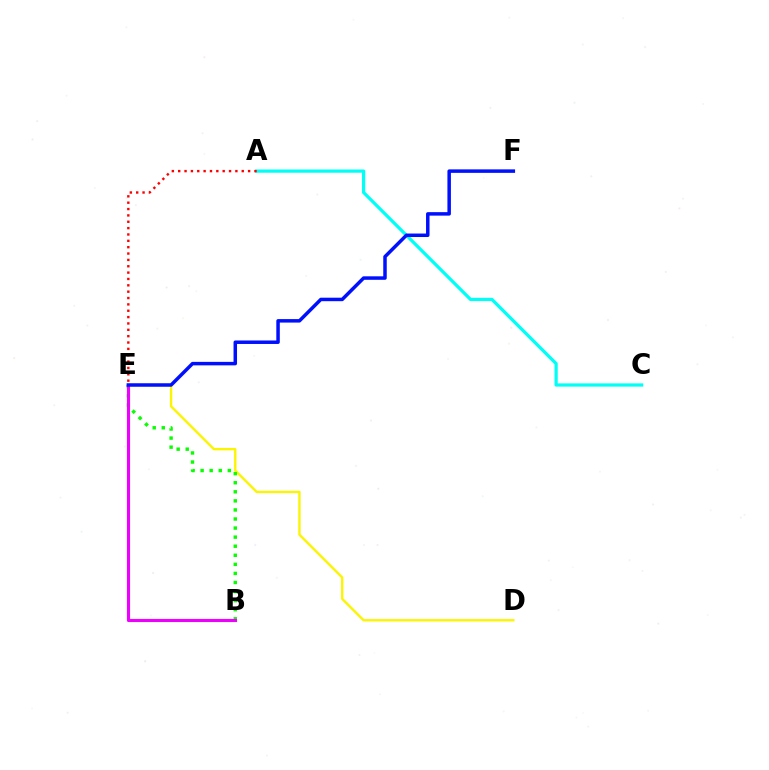{('D', 'E'): [{'color': '#fcf500', 'line_style': 'solid', 'thickness': 1.7}], ('B', 'E'): [{'color': '#08ff00', 'line_style': 'dotted', 'thickness': 2.46}, {'color': '#ee00ff', 'line_style': 'solid', 'thickness': 2.23}], ('A', 'C'): [{'color': '#00fff6', 'line_style': 'solid', 'thickness': 2.33}], ('A', 'E'): [{'color': '#ff0000', 'line_style': 'dotted', 'thickness': 1.73}], ('E', 'F'): [{'color': '#0010ff', 'line_style': 'solid', 'thickness': 2.51}]}